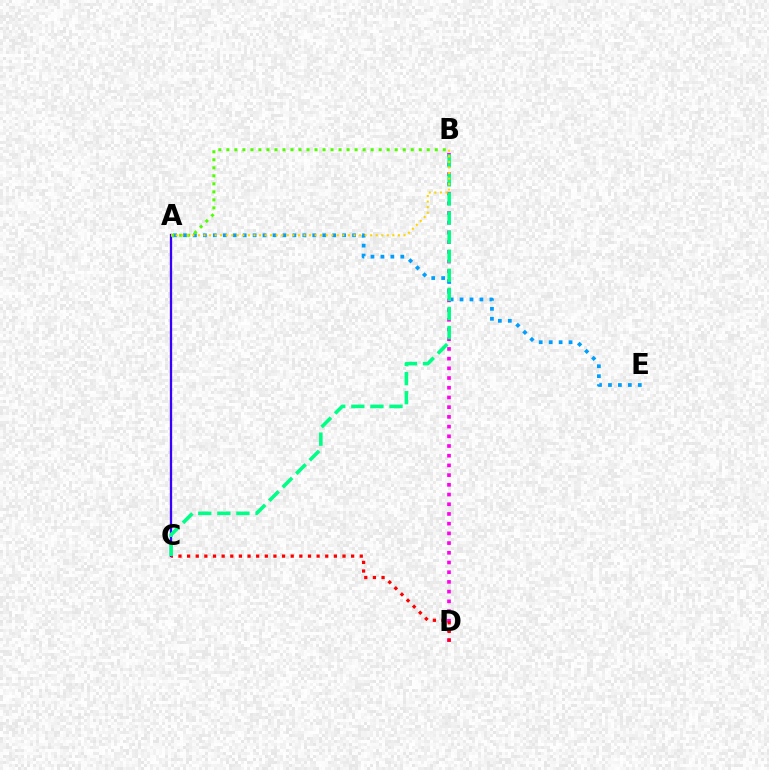{('B', 'D'): [{'color': '#ff00ed', 'line_style': 'dotted', 'thickness': 2.64}], ('A', 'C'): [{'color': '#3700ff', 'line_style': 'solid', 'thickness': 1.65}], ('C', 'D'): [{'color': '#ff0000', 'line_style': 'dotted', 'thickness': 2.35}], ('A', 'E'): [{'color': '#009eff', 'line_style': 'dotted', 'thickness': 2.7}], ('A', 'B'): [{'color': '#4fff00', 'line_style': 'dotted', 'thickness': 2.18}, {'color': '#ffd500', 'line_style': 'dotted', 'thickness': 1.51}], ('B', 'C'): [{'color': '#00ff86', 'line_style': 'dashed', 'thickness': 2.59}]}